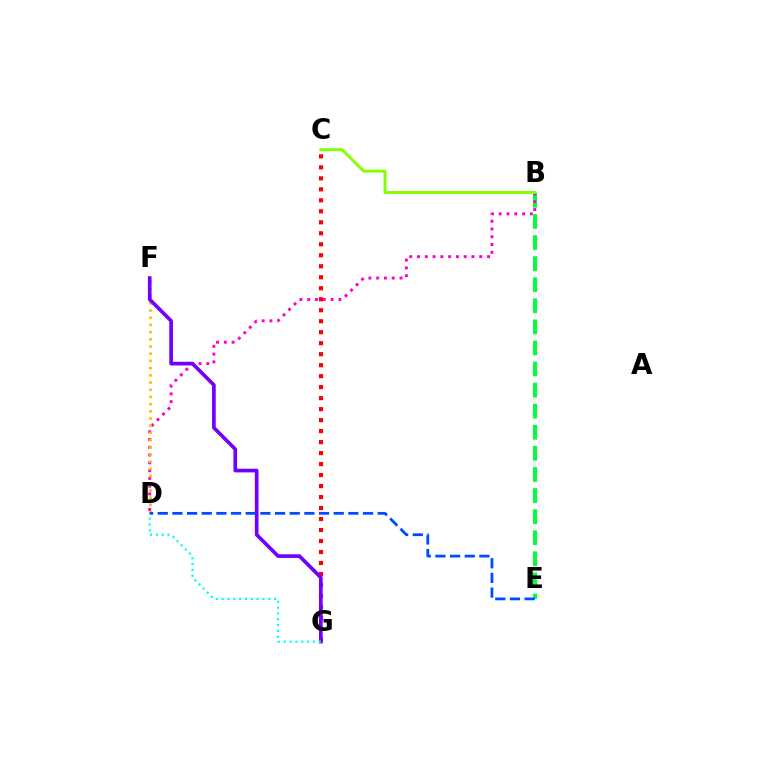{('C', 'G'): [{'color': '#ff0000', 'line_style': 'dotted', 'thickness': 2.99}], ('B', 'E'): [{'color': '#00ff39', 'line_style': 'dashed', 'thickness': 2.86}], ('B', 'D'): [{'color': '#ff00cf', 'line_style': 'dotted', 'thickness': 2.11}], ('B', 'C'): [{'color': '#84ff00', 'line_style': 'solid', 'thickness': 2.13}], ('D', 'F'): [{'color': '#ffbd00', 'line_style': 'dotted', 'thickness': 1.96}], ('F', 'G'): [{'color': '#7200ff', 'line_style': 'solid', 'thickness': 2.64}], ('D', 'G'): [{'color': '#00fff6', 'line_style': 'dotted', 'thickness': 1.58}], ('D', 'E'): [{'color': '#004bff', 'line_style': 'dashed', 'thickness': 1.99}]}